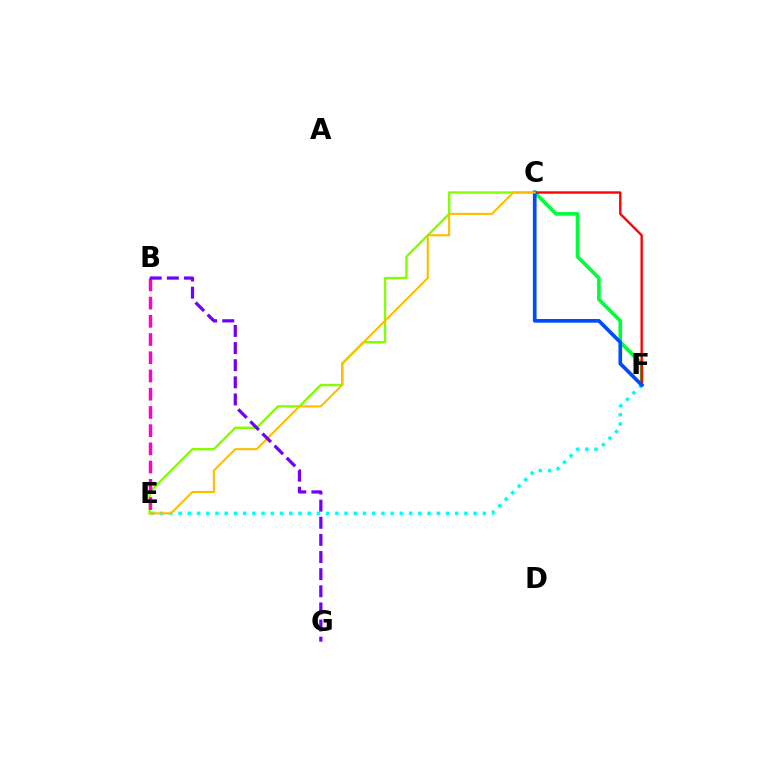{('C', 'F'): [{'color': '#00ff39', 'line_style': 'solid', 'thickness': 2.62}, {'color': '#ff0000', 'line_style': 'solid', 'thickness': 1.7}, {'color': '#004bff', 'line_style': 'solid', 'thickness': 2.65}], ('E', 'F'): [{'color': '#00fff6', 'line_style': 'dotted', 'thickness': 2.5}], ('C', 'E'): [{'color': '#84ff00', 'line_style': 'solid', 'thickness': 1.73}, {'color': '#ffbd00', 'line_style': 'solid', 'thickness': 1.52}], ('B', 'E'): [{'color': '#ff00cf', 'line_style': 'dashed', 'thickness': 2.48}], ('B', 'G'): [{'color': '#7200ff', 'line_style': 'dashed', 'thickness': 2.33}]}